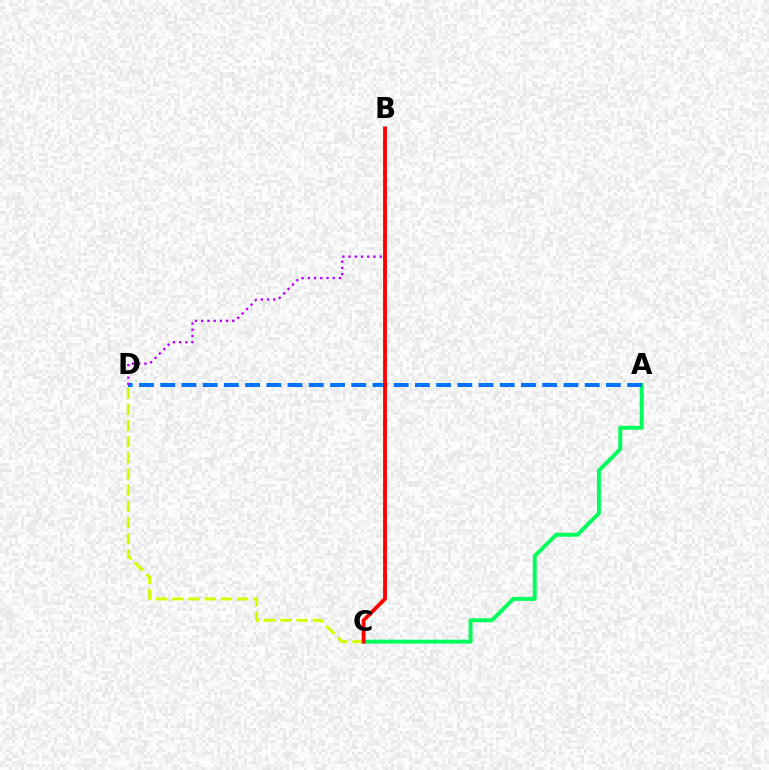{('A', 'C'): [{'color': '#00ff5c', 'line_style': 'solid', 'thickness': 2.84}], ('A', 'D'): [{'color': '#0074ff', 'line_style': 'dashed', 'thickness': 2.88}], ('C', 'D'): [{'color': '#d1ff00', 'line_style': 'dashed', 'thickness': 2.2}], ('B', 'D'): [{'color': '#b900ff', 'line_style': 'dotted', 'thickness': 1.69}], ('B', 'C'): [{'color': '#ff0000', 'line_style': 'solid', 'thickness': 2.73}]}